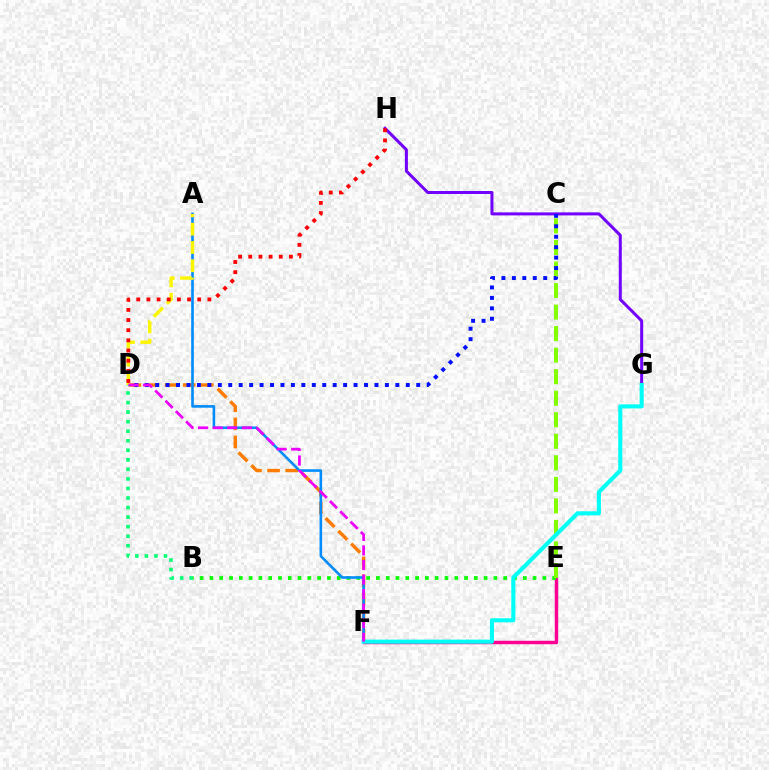{('E', 'F'): [{'color': '#ff0094', 'line_style': 'solid', 'thickness': 2.49}], ('G', 'H'): [{'color': '#7200ff', 'line_style': 'solid', 'thickness': 2.17}], ('D', 'F'): [{'color': '#ff7c00', 'line_style': 'dashed', 'thickness': 2.46}, {'color': '#ee00ff', 'line_style': 'dashed', 'thickness': 1.98}], ('B', 'E'): [{'color': '#08ff00', 'line_style': 'dotted', 'thickness': 2.66}], ('A', 'F'): [{'color': '#008cff', 'line_style': 'solid', 'thickness': 1.88}], ('A', 'D'): [{'color': '#fcf500', 'line_style': 'dashed', 'thickness': 2.48}], ('C', 'E'): [{'color': '#84ff00', 'line_style': 'dashed', 'thickness': 2.93}], ('F', 'G'): [{'color': '#00fff6', 'line_style': 'solid', 'thickness': 2.95}], ('C', 'D'): [{'color': '#0010ff', 'line_style': 'dotted', 'thickness': 2.84}], ('D', 'H'): [{'color': '#ff0000', 'line_style': 'dotted', 'thickness': 2.76}], ('B', 'D'): [{'color': '#00ff74', 'line_style': 'dotted', 'thickness': 2.59}]}